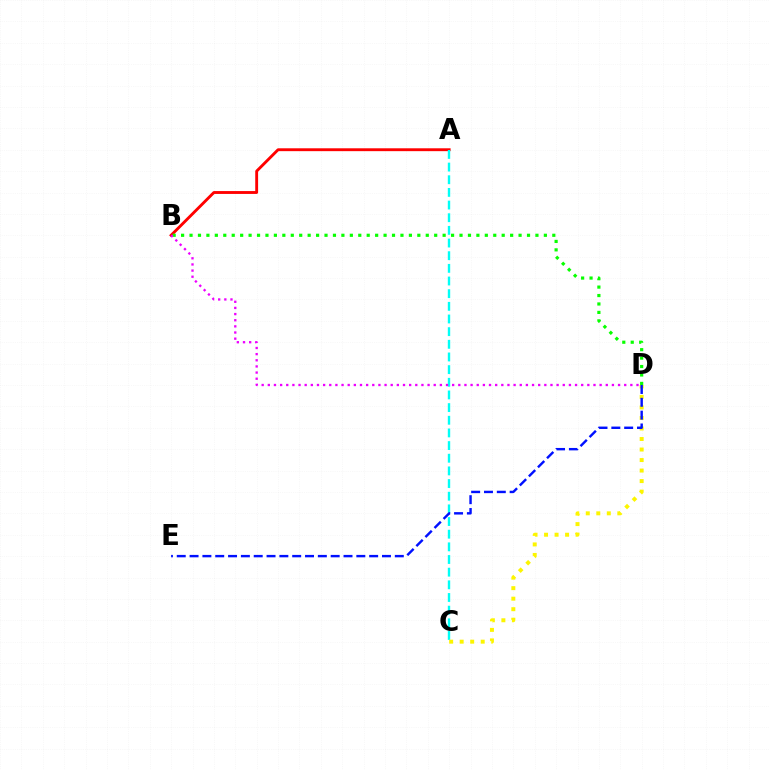{('A', 'B'): [{'color': '#ff0000', 'line_style': 'solid', 'thickness': 2.06}], ('A', 'C'): [{'color': '#00fff6', 'line_style': 'dashed', 'thickness': 1.72}], ('C', 'D'): [{'color': '#fcf500', 'line_style': 'dotted', 'thickness': 2.86}], ('D', 'E'): [{'color': '#0010ff', 'line_style': 'dashed', 'thickness': 1.74}], ('B', 'D'): [{'color': '#08ff00', 'line_style': 'dotted', 'thickness': 2.29}, {'color': '#ee00ff', 'line_style': 'dotted', 'thickness': 1.67}]}